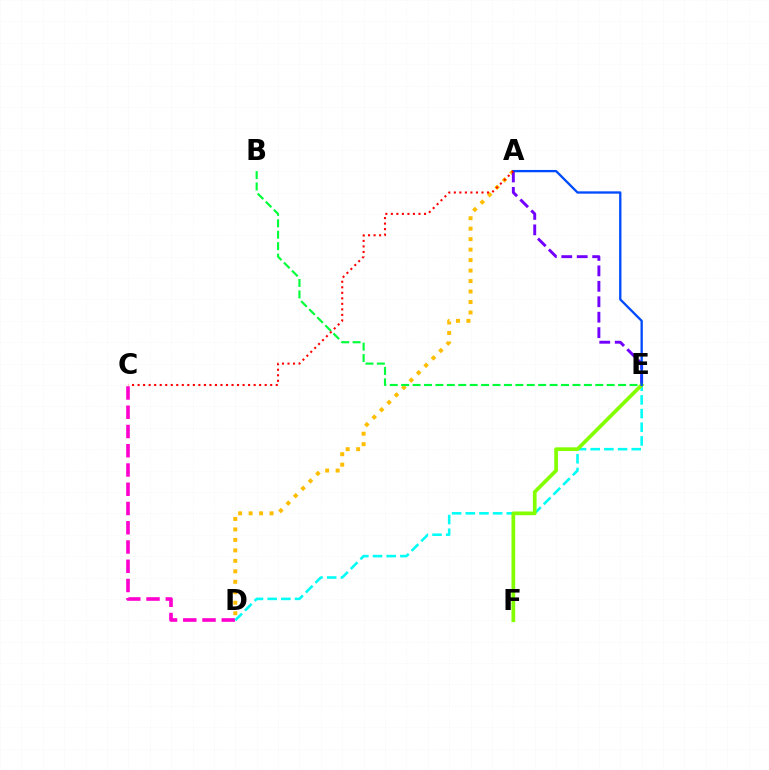{('A', 'D'): [{'color': '#ffbd00', 'line_style': 'dotted', 'thickness': 2.85}], ('C', 'D'): [{'color': '#ff00cf', 'line_style': 'dashed', 'thickness': 2.62}], ('B', 'E'): [{'color': '#00ff39', 'line_style': 'dashed', 'thickness': 1.55}], ('D', 'E'): [{'color': '#00fff6', 'line_style': 'dashed', 'thickness': 1.86}], ('A', 'E'): [{'color': '#7200ff', 'line_style': 'dashed', 'thickness': 2.1}, {'color': '#004bff', 'line_style': 'solid', 'thickness': 1.67}], ('E', 'F'): [{'color': '#84ff00', 'line_style': 'solid', 'thickness': 2.67}], ('A', 'C'): [{'color': '#ff0000', 'line_style': 'dotted', 'thickness': 1.5}]}